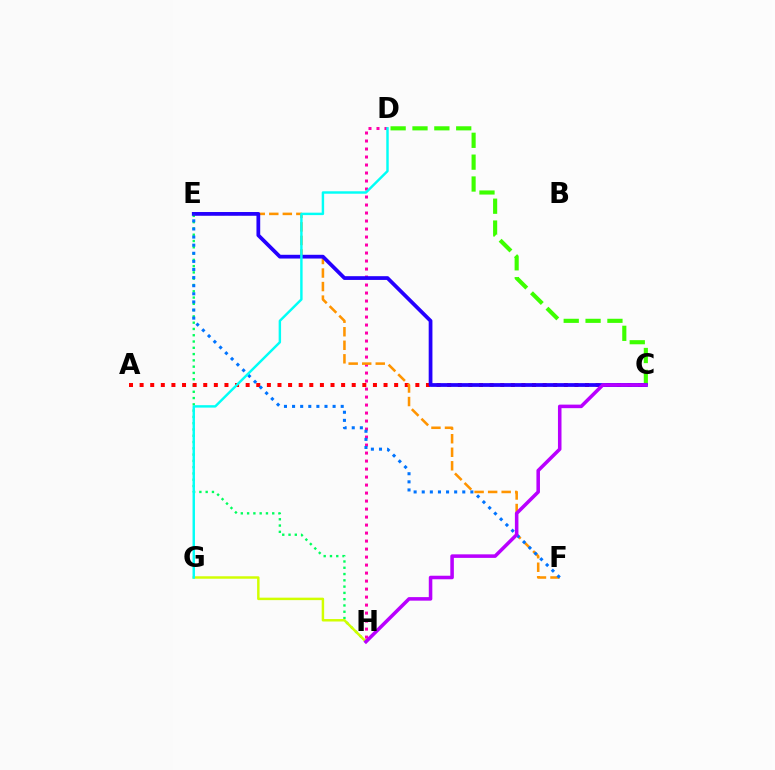{('E', 'H'): [{'color': '#00ff5c', 'line_style': 'dotted', 'thickness': 1.71}], ('A', 'C'): [{'color': '#ff0000', 'line_style': 'dotted', 'thickness': 2.88}], ('D', 'H'): [{'color': '#ff00ac', 'line_style': 'dotted', 'thickness': 2.17}], ('C', 'D'): [{'color': '#3dff00', 'line_style': 'dashed', 'thickness': 2.97}], ('E', 'F'): [{'color': '#ff9400', 'line_style': 'dashed', 'thickness': 1.84}, {'color': '#0074ff', 'line_style': 'dotted', 'thickness': 2.2}], ('C', 'E'): [{'color': '#2500ff', 'line_style': 'solid', 'thickness': 2.7}], ('G', 'H'): [{'color': '#d1ff00', 'line_style': 'solid', 'thickness': 1.77}], ('D', 'G'): [{'color': '#00fff6', 'line_style': 'solid', 'thickness': 1.75}], ('C', 'H'): [{'color': '#b900ff', 'line_style': 'solid', 'thickness': 2.55}]}